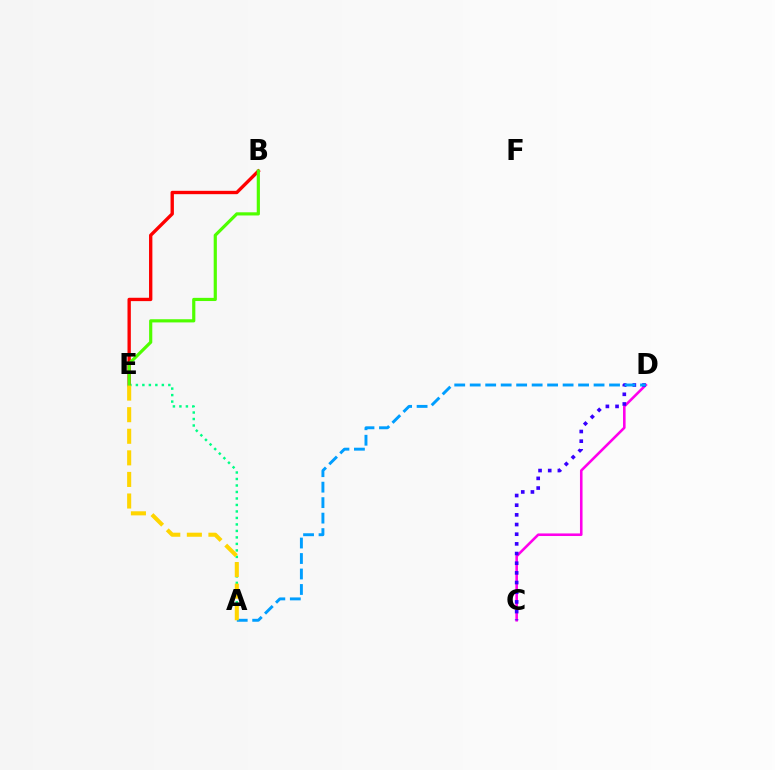{('C', 'D'): [{'color': '#ff00ed', 'line_style': 'solid', 'thickness': 1.86}, {'color': '#3700ff', 'line_style': 'dotted', 'thickness': 2.63}], ('A', 'E'): [{'color': '#00ff86', 'line_style': 'dotted', 'thickness': 1.76}, {'color': '#ffd500', 'line_style': 'dashed', 'thickness': 2.93}], ('B', 'E'): [{'color': '#ff0000', 'line_style': 'solid', 'thickness': 2.41}, {'color': '#4fff00', 'line_style': 'solid', 'thickness': 2.29}], ('A', 'D'): [{'color': '#009eff', 'line_style': 'dashed', 'thickness': 2.1}]}